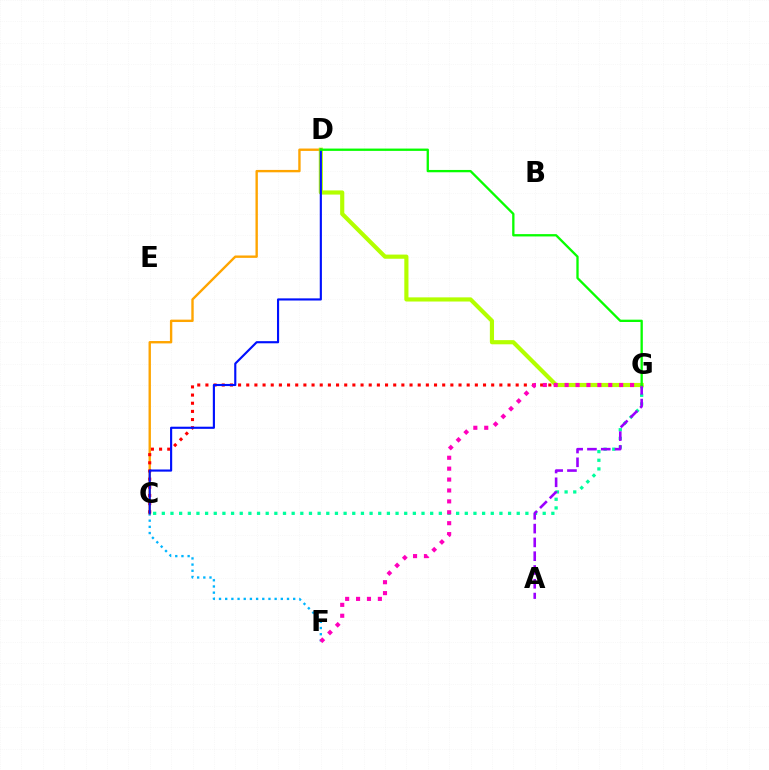{('C', 'F'): [{'color': '#00b5ff', 'line_style': 'dotted', 'thickness': 1.68}], ('C', 'D'): [{'color': '#ffa500', 'line_style': 'solid', 'thickness': 1.71}, {'color': '#0010ff', 'line_style': 'solid', 'thickness': 1.54}], ('C', 'G'): [{'color': '#ff0000', 'line_style': 'dotted', 'thickness': 2.22}, {'color': '#00ff9d', 'line_style': 'dotted', 'thickness': 2.35}], ('D', 'G'): [{'color': '#b3ff00', 'line_style': 'solid', 'thickness': 2.99}, {'color': '#08ff00', 'line_style': 'solid', 'thickness': 1.67}], ('A', 'G'): [{'color': '#9b00ff', 'line_style': 'dashed', 'thickness': 1.87}], ('F', 'G'): [{'color': '#ff00bd', 'line_style': 'dotted', 'thickness': 2.96}]}